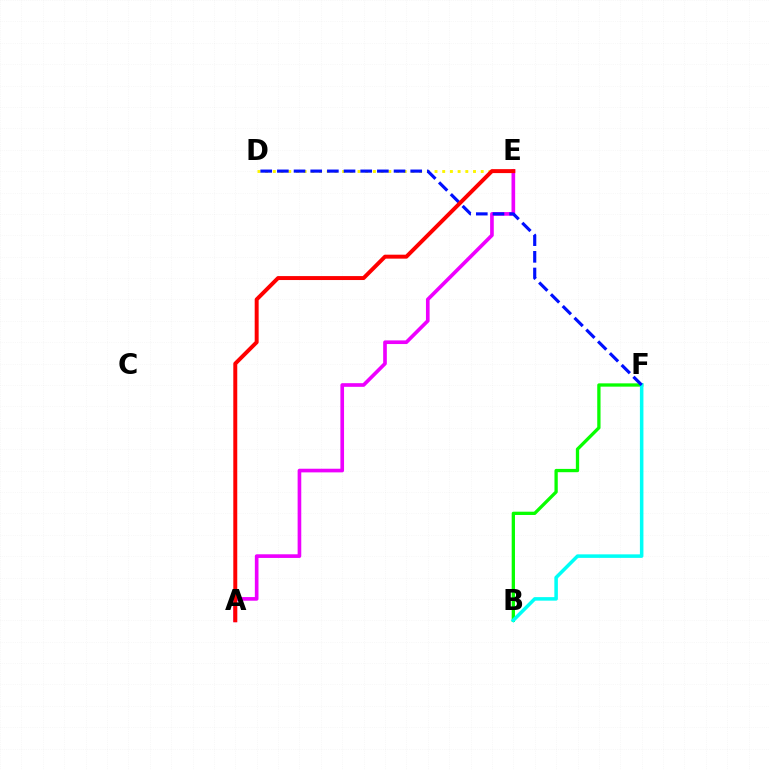{('D', 'E'): [{'color': '#fcf500', 'line_style': 'dotted', 'thickness': 2.09}], ('B', 'F'): [{'color': '#08ff00', 'line_style': 'solid', 'thickness': 2.37}, {'color': '#00fff6', 'line_style': 'solid', 'thickness': 2.54}], ('A', 'E'): [{'color': '#ee00ff', 'line_style': 'solid', 'thickness': 2.63}, {'color': '#ff0000', 'line_style': 'solid', 'thickness': 2.85}], ('D', 'F'): [{'color': '#0010ff', 'line_style': 'dashed', 'thickness': 2.26}]}